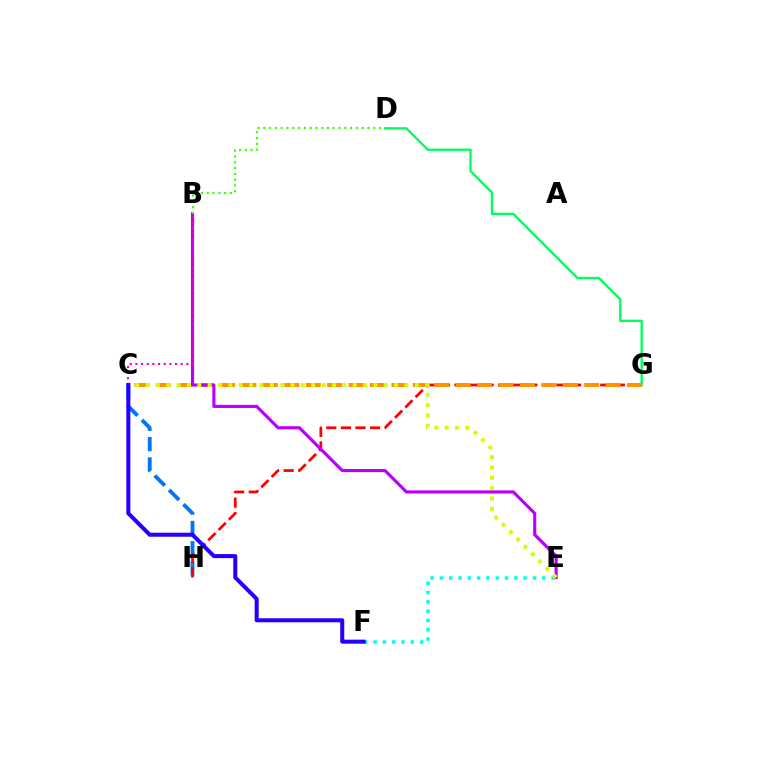{('C', 'H'): [{'color': '#0074ff', 'line_style': 'dashed', 'thickness': 2.76}], ('G', 'H'): [{'color': '#ff0000', 'line_style': 'dashed', 'thickness': 1.98}], ('D', 'G'): [{'color': '#00ff5c', 'line_style': 'solid', 'thickness': 1.69}], ('C', 'G'): [{'color': '#ff9400', 'line_style': 'dashed', 'thickness': 2.91}], ('E', 'F'): [{'color': '#00fff6', 'line_style': 'dotted', 'thickness': 2.53}], ('B', 'E'): [{'color': '#b900ff', 'line_style': 'solid', 'thickness': 2.26}], ('C', 'E'): [{'color': '#d1ff00', 'line_style': 'dotted', 'thickness': 2.81}], ('B', 'C'): [{'color': '#ff00ac', 'line_style': 'dotted', 'thickness': 1.54}], ('B', 'D'): [{'color': '#3dff00', 'line_style': 'dotted', 'thickness': 1.57}], ('C', 'F'): [{'color': '#2500ff', 'line_style': 'solid', 'thickness': 2.9}]}